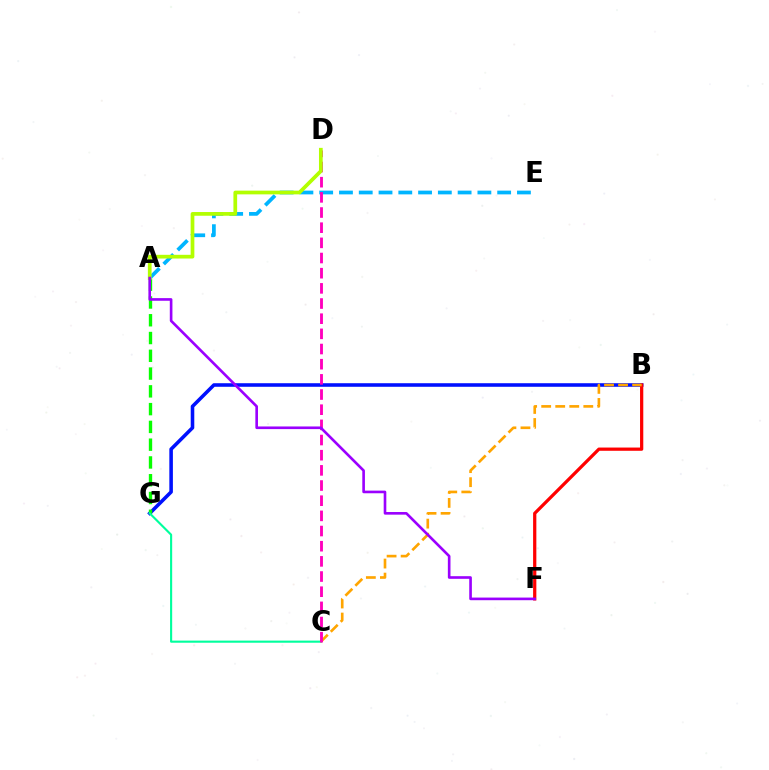{('B', 'G'): [{'color': '#0010ff', 'line_style': 'solid', 'thickness': 2.57}], ('A', 'G'): [{'color': '#08ff00', 'line_style': 'dashed', 'thickness': 2.41}], ('B', 'F'): [{'color': '#ff0000', 'line_style': 'solid', 'thickness': 2.33}], ('A', 'E'): [{'color': '#00b5ff', 'line_style': 'dashed', 'thickness': 2.69}], ('C', 'G'): [{'color': '#00ff9d', 'line_style': 'solid', 'thickness': 1.53}], ('B', 'C'): [{'color': '#ffa500', 'line_style': 'dashed', 'thickness': 1.91}], ('C', 'D'): [{'color': '#ff00bd', 'line_style': 'dashed', 'thickness': 2.06}], ('A', 'D'): [{'color': '#b3ff00', 'line_style': 'solid', 'thickness': 2.68}], ('A', 'F'): [{'color': '#9b00ff', 'line_style': 'solid', 'thickness': 1.9}]}